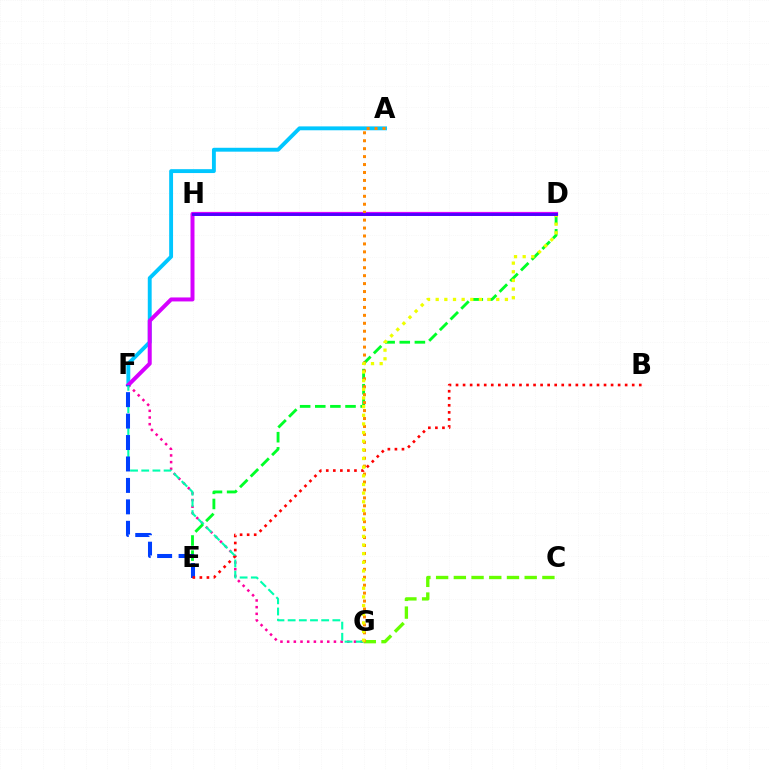{('A', 'F'): [{'color': '#00c7ff', 'line_style': 'solid', 'thickness': 2.79}], ('F', 'G'): [{'color': '#ff00a0', 'line_style': 'dotted', 'thickness': 1.82}, {'color': '#00ffaf', 'line_style': 'dashed', 'thickness': 1.52}], ('D', 'F'): [{'color': '#d600ff', 'line_style': 'solid', 'thickness': 2.87}], ('C', 'G'): [{'color': '#66ff00', 'line_style': 'dashed', 'thickness': 2.41}], ('D', 'E'): [{'color': '#00ff27', 'line_style': 'dashed', 'thickness': 2.05}], ('A', 'G'): [{'color': '#ff8800', 'line_style': 'dotted', 'thickness': 2.16}], ('D', 'G'): [{'color': '#eeff00', 'line_style': 'dotted', 'thickness': 2.35}], ('E', 'F'): [{'color': '#003fff', 'line_style': 'dashed', 'thickness': 2.91}], ('D', 'H'): [{'color': '#4f00ff', 'line_style': 'solid', 'thickness': 2.1}], ('B', 'E'): [{'color': '#ff0000', 'line_style': 'dotted', 'thickness': 1.91}]}